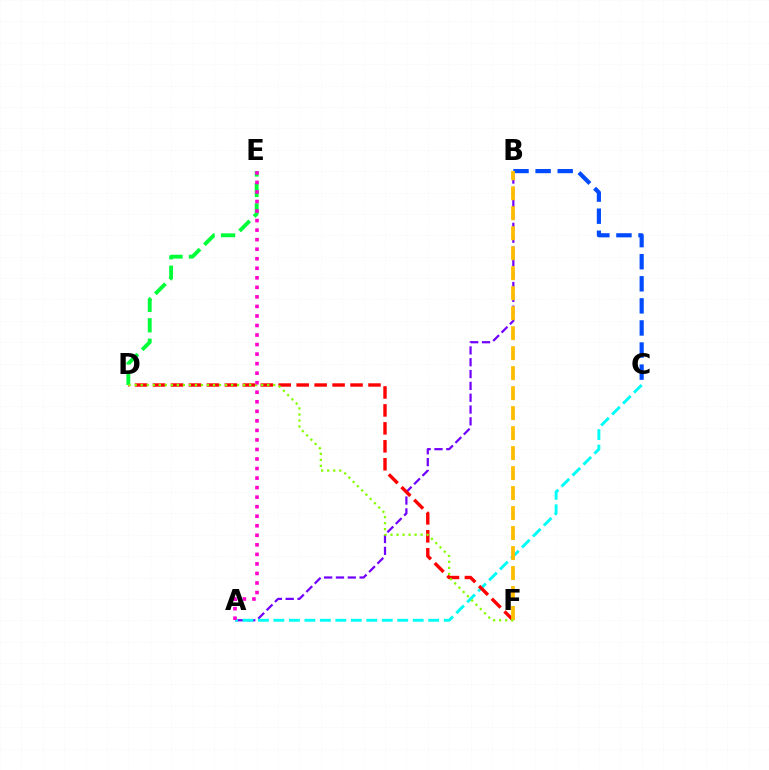{('A', 'B'): [{'color': '#7200ff', 'line_style': 'dashed', 'thickness': 1.61}], ('A', 'C'): [{'color': '#00fff6', 'line_style': 'dashed', 'thickness': 2.1}], ('D', 'F'): [{'color': '#ff0000', 'line_style': 'dashed', 'thickness': 2.44}, {'color': '#84ff00', 'line_style': 'dotted', 'thickness': 1.64}], ('B', 'C'): [{'color': '#004bff', 'line_style': 'dashed', 'thickness': 3.0}], ('B', 'F'): [{'color': '#ffbd00', 'line_style': 'dashed', 'thickness': 2.72}], ('D', 'E'): [{'color': '#00ff39', 'line_style': 'dashed', 'thickness': 2.78}], ('A', 'E'): [{'color': '#ff00cf', 'line_style': 'dotted', 'thickness': 2.59}]}